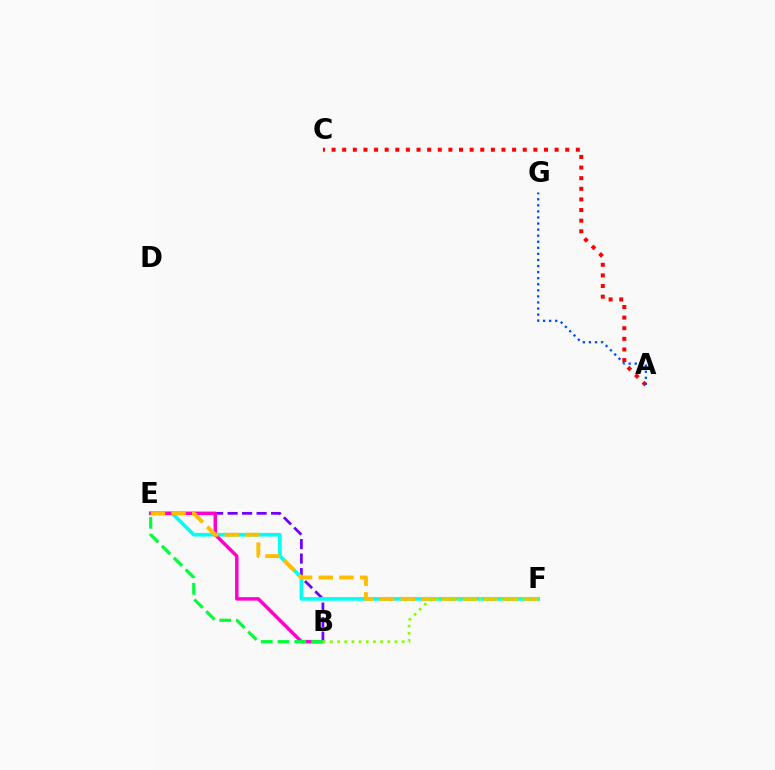{('B', 'E'): [{'color': '#7200ff', 'line_style': 'dashed', 'thickness': 1.97}, {'color': '#ff00cf', 'line_style': 'solid', 'thickness': 2.5}, {'color': '#00ff39', 'line_style': 'dashed', 'thickness': 2.28}], ('E', 'F'): [{'color': '#00fff6', 'line_style': 'solid', 'thickness': 2.63}, {'color': '#ffbd00', 'line_style': 'dashed', 'thickness': 2.81}], ('A', 'C'): [{'color': '#ff0000', 'line_style': 'dotted', 'thickness': 2.89}], ('B', 'F'): [{'color': '#84ff00', 'line_style': 'dotted', 'thickness': 1.95}], ('A', 'G'): [{'color': '#004bff', 'line_style': 'dotted', 'thickness': 1.65}]}